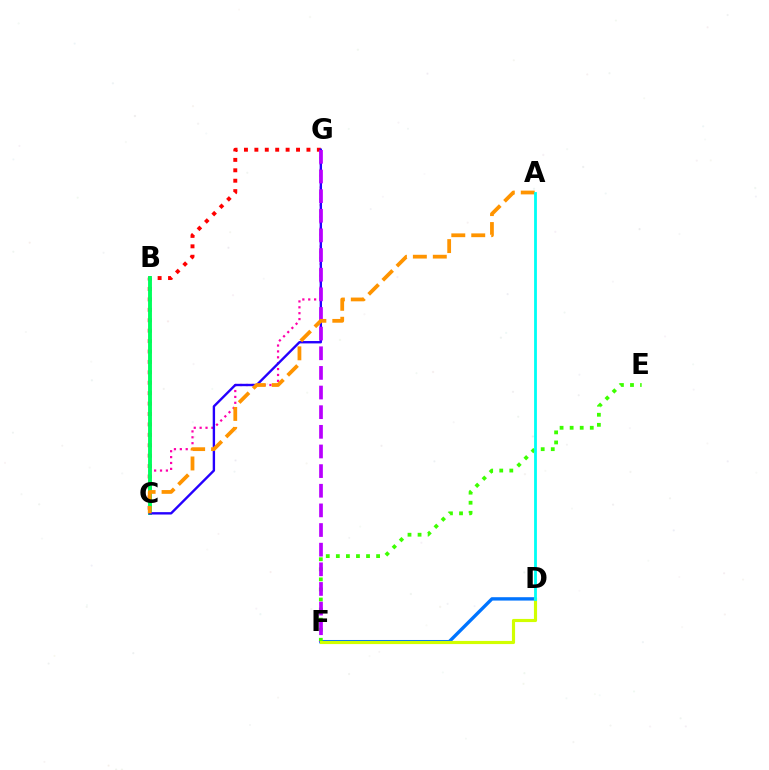{('C', 'G'): [{'color': '#ff0000', 'line_style': 'dotted', 'thickness': 2.83}, {'color': '#ff00ac', 'line_style': 'dotted', 'thickness': 1.6}, {'color': '#2500ff', 'line_style': 'solid', 'thickness': 1.72}], ('B', 'C'): [{'color': '#00ff5c', 'line_style': 'solid', 'thickness': 2.8}], ('D', 'F'): [{'color': '#0074ff', 'line_style': 'solid', 'thickness': 2.42}, {'color': '#d1ff00', 'line_style': 'solid', 'thickness': 2.26}], ('E', 'F'): [{'color': '#3dff00', 'line_style': 'dotted', 'thickness': 2.73}], ('F', 'G'): [{'color': '#b900ff', 'line_style': 'dashed', 'thickness': 2.67}], ('A', 'C'): [{'color': '#ff9400', 'line_style': 'dashed', 'thickness': 2.71}], ('A', 'D'): [{'color': '#00fff6', 'line_style': 'solid', 'thickness': 2.02}]}